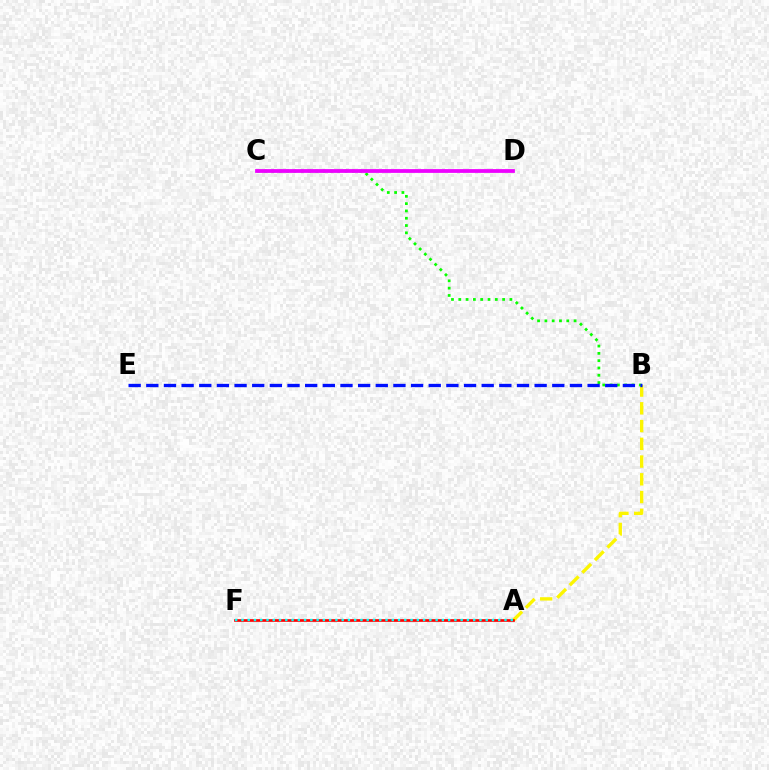{('A', 'B'): [{'color': '#fcf500', 'line_style': 'dashed', 'thickness': 2.41}], ('A', 'F'): [{'color': '#ff0000', 'line_style': 'solid', 'thickness': 1.93}, {'color': '#00fff6', 'line_style': 'dotted', 'thickness': 1.7}], ('B', 'C'): [{'color': '#08ff00', 'line_style': 'dotted', 'thickness': 1.98}], ('B', 'E'): [{'color': '#0010ff', 'line_style': 'dashed', 'thickness': 2.4}], ('C', 'D'): [{'color': '#ee00ff', 'line_style': 'solid', 'thickness': 2.71}]}